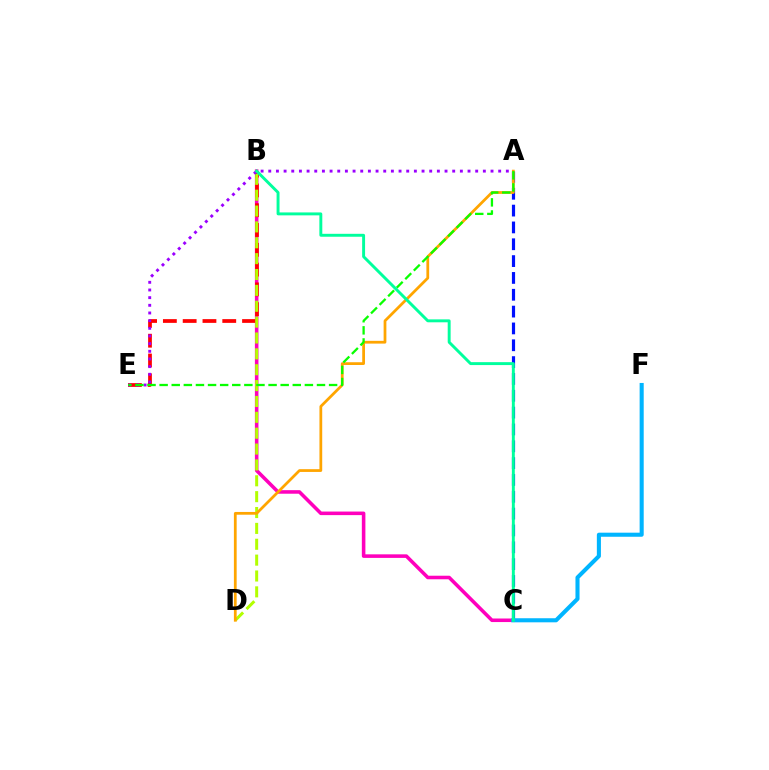{('B', 'C'): [{'color': '#ff00bd', 'line_style': 'solid', 'thickness': 2.56}, {'color': '#00ff9d', 'line_style': 'solid', 'thickness': 2.11}], ('B', 'E'): [{'color': '#ff0000', 'line_style': 'dashed', 'thickness': 2.69}], ('B', 'D'): [{'color': '#b3ff00', 'line_style': 'dashed', 'thickness': 2.16}], ('A', 'E'): [{'color': '#9b00ff', 'line_style': 'dotted', 'thickness': 2.08}, {'color': '#08ff00', 'line_style': 'dashed', 'thickness': 1.64}], ('A', 'C'): [{'color': '#0010ff', 'line_style': 'dashed', 'thickness': 2.29}], ('C', 'F'): [{'color': '#00b5ff', 'line_style': 'solid', 'thickness': 2.93}], ('A', 'D'): [{'color': '#ffa500', 'line_style': 'solid', 'thickness': 1.99}]}